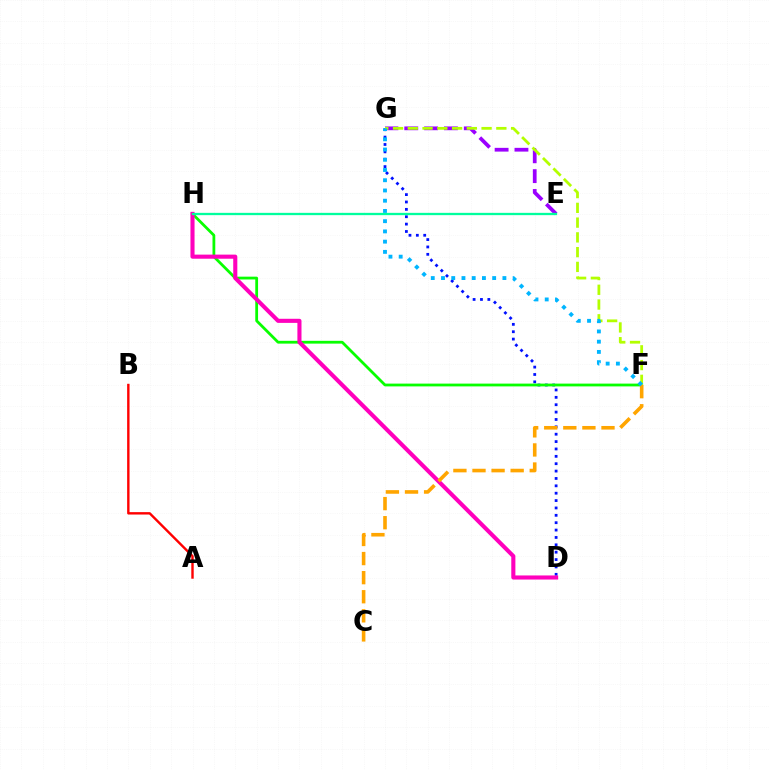{('E', 'G'): [{'color': '#9b00ff', 'line_style': 'dashed', 'thickness': 2.7}], ('D', 'G'): [{'color': '#0010ff', 'line_style': 'dotted', 'thickness': 2.0}], ('F', 'H'): [{'color': '#08ff00', 'line_style': 'solid', 'thickness': 2.01}], ('F', 'G'): [{'color': '#b3ff00', 'line_style': 'dashed', 'thickness': 2.01}, {'color': '#00b5ff', 'line_style': 'dotted', 'thickness': 2.78}], ('D', 'H'): [{'color': '#ff00bd', 'line_style': 'solid', 'thickness': 2.95}], ('E', 'H'): [{'color': '#00ff9d', 'line_style': 'solid', 'thickness': 1.66}], ('A', 'B'): [{'color': '#ff0000', 'line_style': 'solid', 'thickness': 1.73}], ('C', 'F'): [{'color': '#ffa500', 'line_style': 'dashed', 'thickness': 2.59}]}